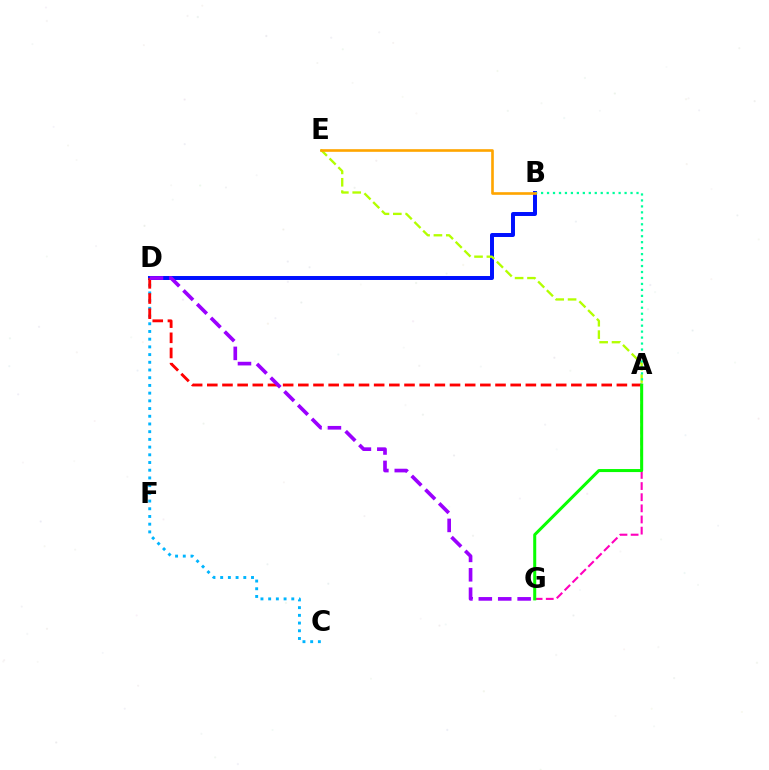{('B', 'D'): [{'color': '#0010ff', 'line_style': 'solid', 'thickness': 2.86}], ('C', 'D'): [{'color': '#00b5ff', 'line_style': 'dotted', 'thickness': 2.09}], ('A', 'E'): [{'color': '#b3ff00', 'line_style': 'dashed', 'thickness': 1.68}], ('A', 'B'): [{'color': '#00ff9d', 'line_style': 'dotted', 'thickness': 1.62}], ('B', 'E'): [{'color': '#ffa500', 'line_style': 'solid', 'thickness': 1.9}], ('A', 'D'): [{'color': '#ff0000', 'line_style': 'dashed', 'thickness': 2.06}], ('A', 'G'): [{'color': '#ff00bd', 'line_style': 'dashed', 'thickness': 1.51}, {'color': '#08ff00', 'line_style': 'solid', 'thickness': 2.18}], ('D', 'G'): [{'color': '#9b00ff', 'line_style': 'dashed', 'thickness': 2.64}]}